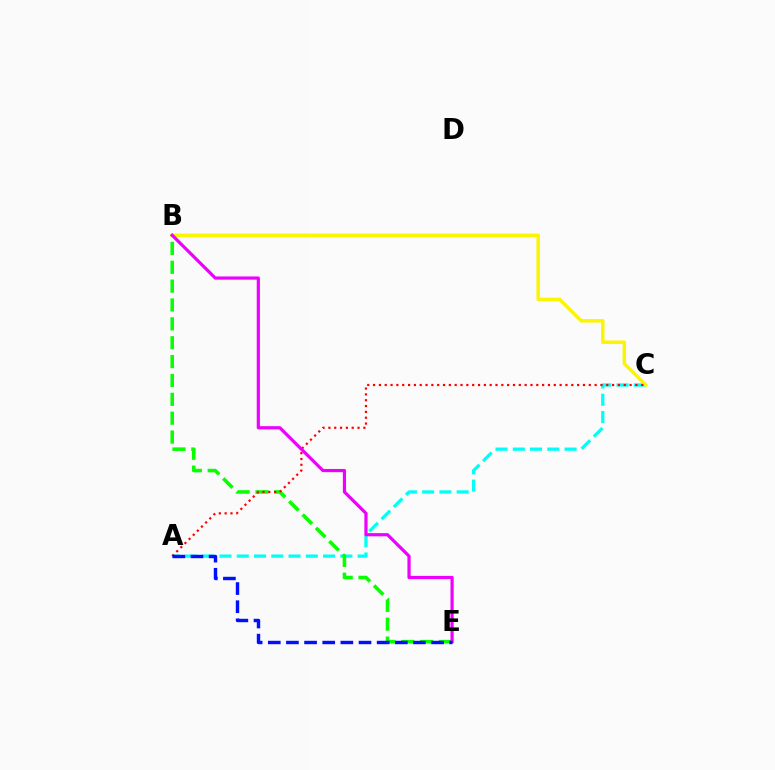{('A', 'C'): [{'color': '#00fff6', 'line_style': 'dashed', 'thickness': 2.35}, {'color': '#ff0000', 'line_style': 'dotted', 'thickness': 1.58}], ('B', 'C'): [{'color': '#fcf500', 'line_style': 'solid', 'thickness': 2.51}], ('B', 'E'): [{'color': '#08ff00', 'line_style': 'dashed', 'thickness': 2.56}, {'color': '#ee00ff', 'line_style': 'solid', 'thickness': 2.31}], ('A', 'E'): [{'color': '#0010ff', 'line_style': 'dashed', 'thickness': 2.46}]}